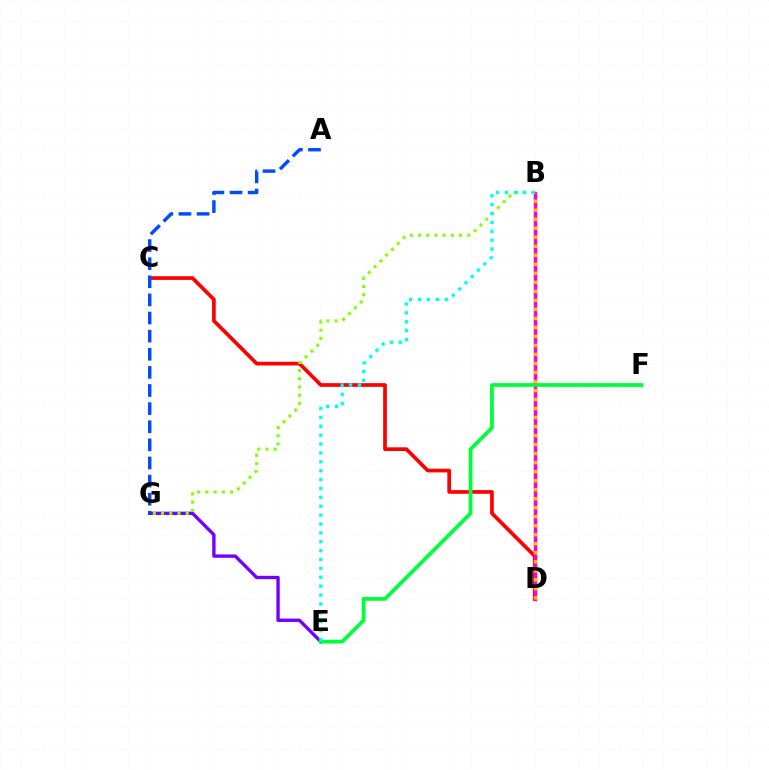{('C', 'D'): [{'color': '#ff0000', 'line_style': 'solid', 'thickness': 2.66}], ('B', 'D'): [{'color': '#ff00cf', 'line_style': 'solid', 'thickness': 2.51}, {'color': '#ffbd00', 'line_style': 'dotted', 'thickness': 2.45}], ('E', 'G'): [{'color': '#7200ff', 'line_style': 'solid', 'thickness': 2.41}], ('E', 'F'): [{'color': '#00ff39', 'line_style': 'solid', 'thickness': 2.71}], ('B', 'G'): [{'color': '#84ff00', 'line_style': 'dotted', 'thickness': 2.23}], ('A', 'G'): [{'color': '#004bff', 'line_style': 'dashed', 'thickness': 2.46}], ('B', 'E'): [{'color': '#00fff6', 'line_style': 'dotted', 'thickness': 2.41}]}